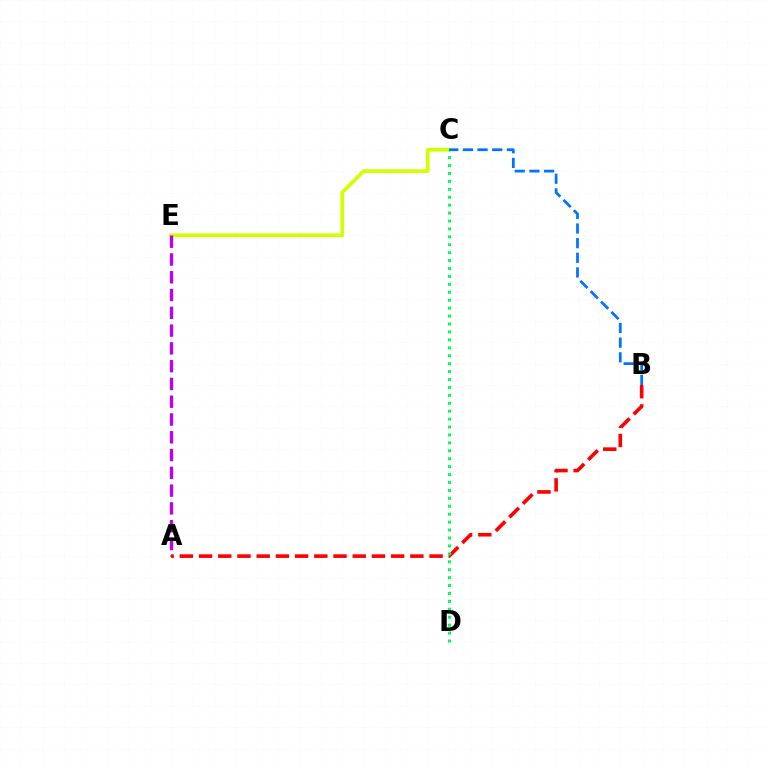{('C', 'E'): [{'color': '#d1ff00', 'line_style': 'solid', 'thickness': 2.65}], ('A', 'E'): [{'color': '#b900ff', 'line_style': 'dashed', 'thickness': 2.42}], ('A', 'B'): [{'color': '#ff0000', 'line_style': 'dashed', 'thickness': 2.61}], ('C', 'D'): [{'color': '#00ff5c', 'line_style': 'dotted', 'thickness': 2.15}], ('B', 'C'): [{'color': '#0074ff', 'line_style': 'dashed', 'thickness': 1.99}]}